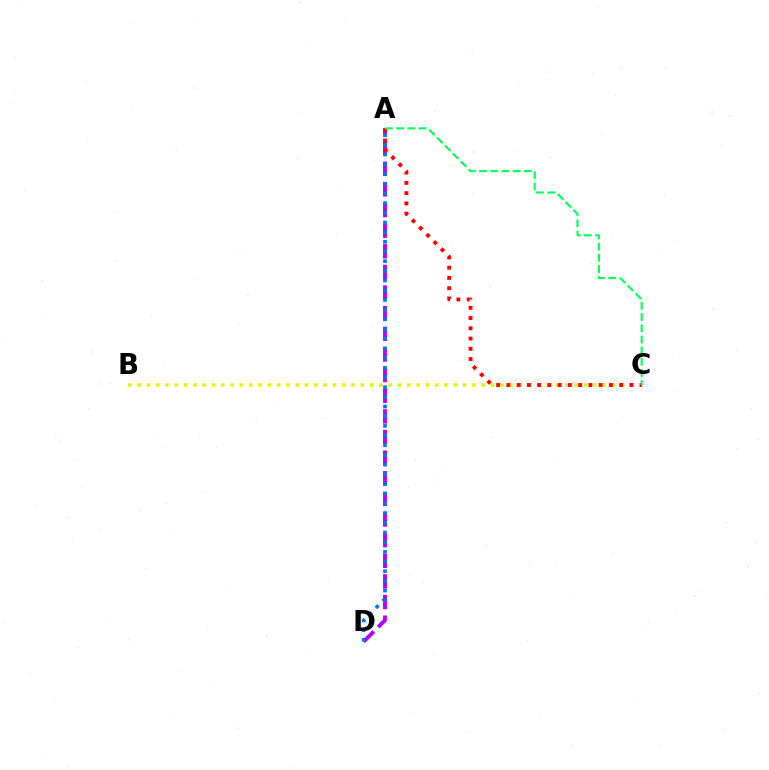{('A', 'D'): [{'color': '#b900ff', 'line_style': 'dashed', 'thickness': 2.8}, {'color': '#0074ff', 'line_style': 'dotted', 'thickness': 2.63}], ('B', 'C'): [{'color': '#d1ff00', 'line_style': 'dotted', 'thickness': 2.53}], ('A', 'C'): [{'color': '#ff0000', 'line_style': 'dotted', 'thickness': 2.78}, {'color': '#00ff5c', 'line_style': 'dashed', 'thickness': 1.52}]}